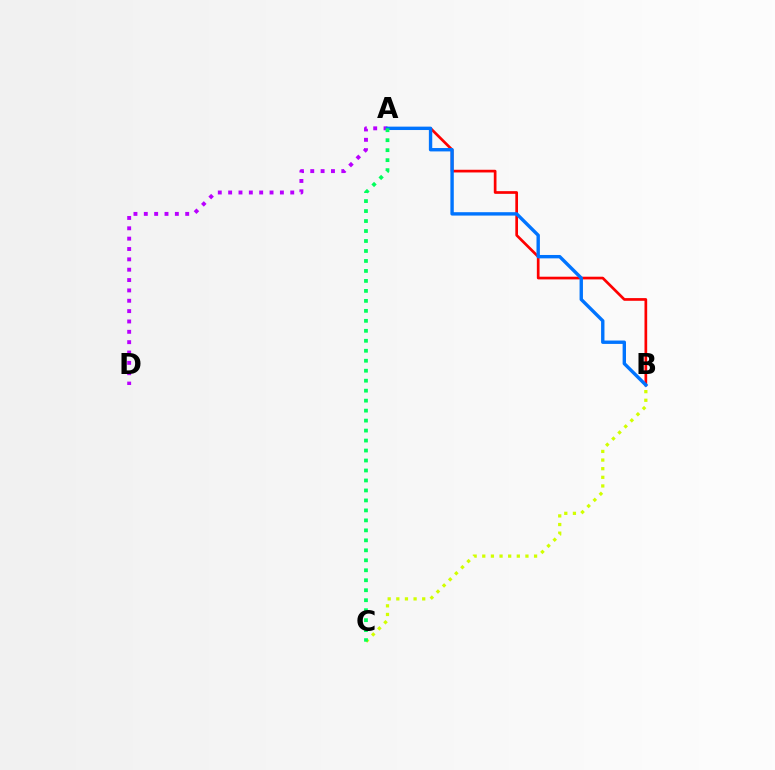{('B', 'C'): [{'color': '#d1ff00', 'line_style': 'dotted', 'thickness': 2.35}], ('A', 'D'): [{'color': '#b900ff', 'line_style': 'dotted', 'thickness': 2.81}], ('A', 'B'): [{'color': '#ff0000', 'line_style': 'solid', 'thickness': 1.94}, {'color': '#0074ff', 'line_style': 'solid', 'thickness': 2.44}], ('A', 'C'): [{'color': '#00ff5c', 'line_style': 'dotted', 'thickness': 2.71}]}